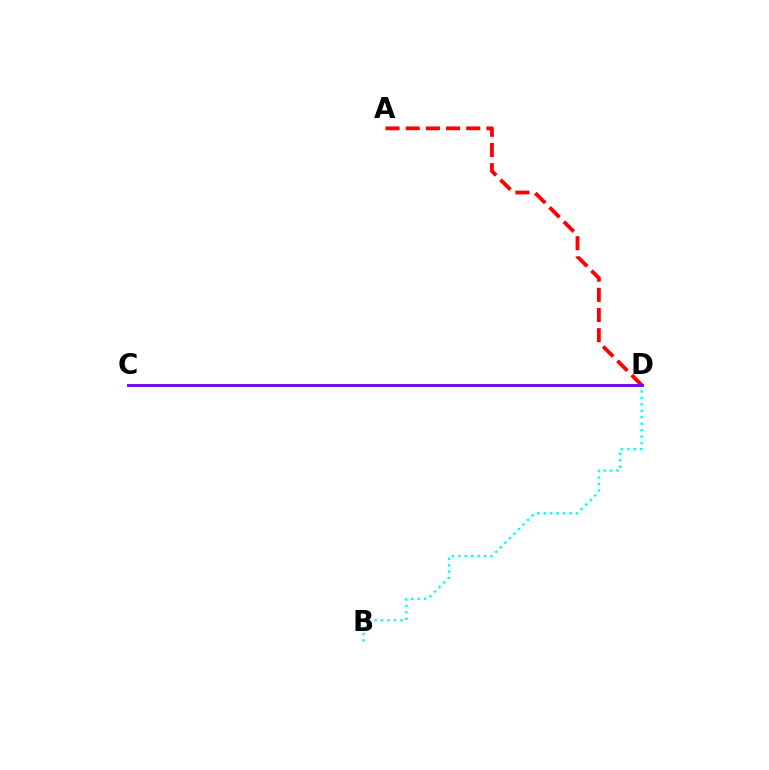{('B', 'D'): [{'color': '#00fff6', 'line_style': 'dotted', 'thickness': 1.75}], ('A', 'D'): [{'color': '#ff0000', 'line_style': 'dashed', 'thickness': 2.74}], ('C', 'D'): [{'color': '#84ff00', 'line_style': 'solid', 'thickness': 1.95}, {'color': '#7200ff', 'line_style': 'solid', 'thickness': 2.05}]}